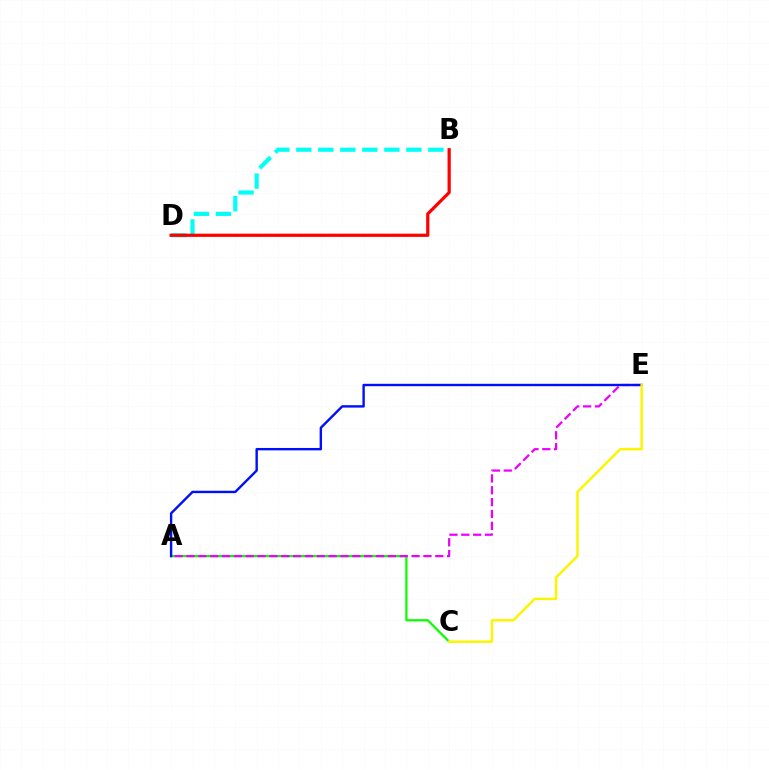{('B', 'D'): [{'color': '#00fff6', 'line_style': 'dashed', 'thickness': 2.99}, {'color': '#ff0000', 'line_style': 'solid', 'thickness': 2.31}], ('A', 'C'): [{'color': '#08ff00', 'line_style': 'solid', 'thickness': 1.62}], ('A', 'E'): [{'color': '#ee00ff', 'line_style': 'dashed', 'thickness': 1.61}, {'color': '#0010ff', 'line_style': 'solid', 'thickness': 1.73}], ('C', 'E'): [{'color': '#fcf500', 'line_style': 'solid', 'thickness': 1.77}]}